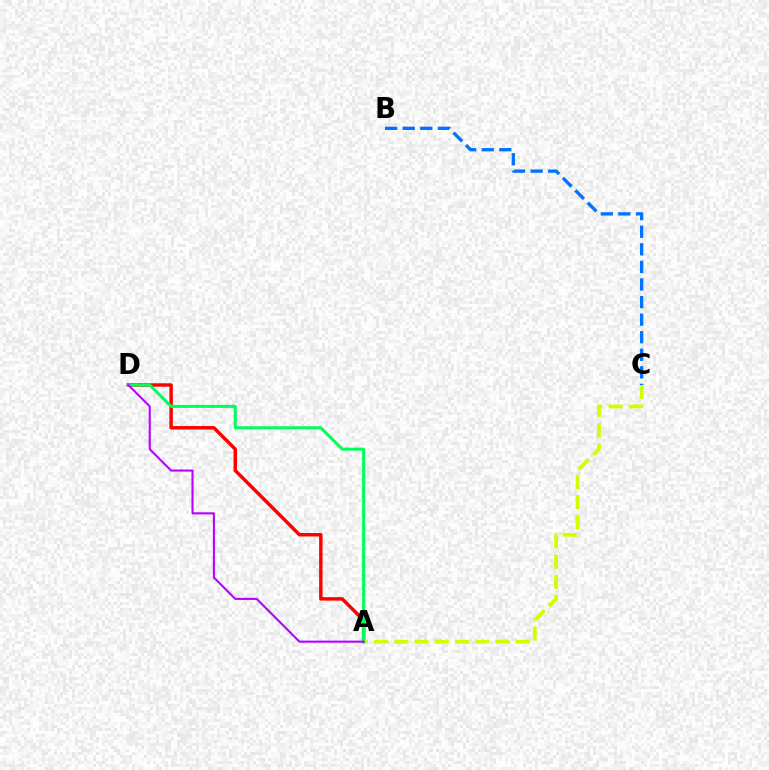{('A', 'D'): [{'color': '#ff0000', 'line_style': 'solid', 'thickness': 2.48}, {'color': '#00ff5c', 'line_style': 'solid', 'thickness': 2.18}, {'color': '#b900ff', 'line_style': 'solid', 'thickness': 1.5}], ('A', 'C'): [{'color': '#d1ff00', 'line_style': 'dashed', 'thickness': 2.75}], ('B', 'C'): [{'color': '#0074ff', 'line_style': 'dashed', 'thickness': 2.39}]}